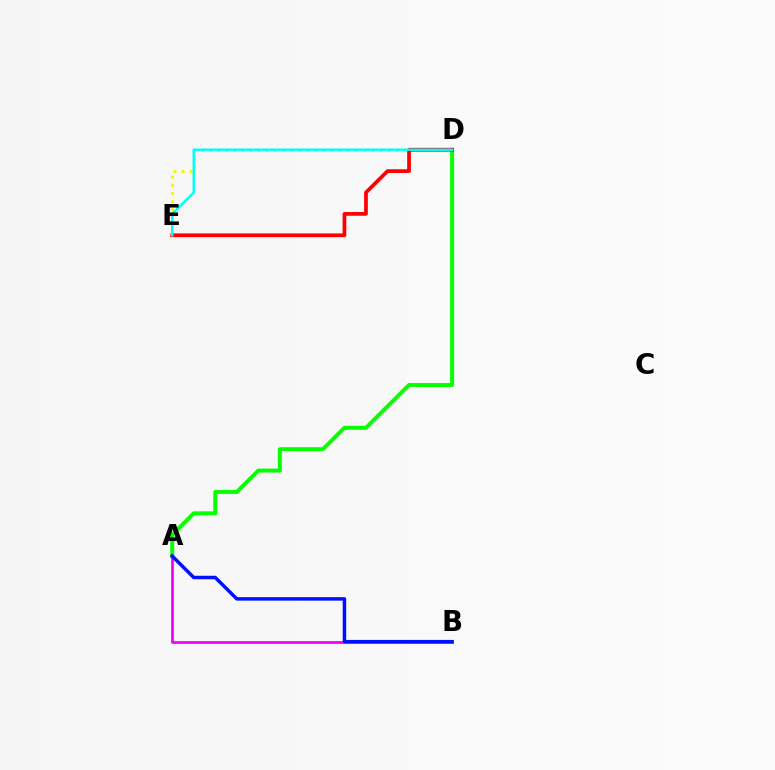{('A', 'B'): [{'color': '#ee00ff', 'line_style': 'solid', 'thickness': 1.95}, {'color': '#0010ff', 'line_style': 'solid', 'thickness': 2.51}], ('D', 'E'): [{'color': '#fcf500', 'line_style': 'dotted', 'thickness': 2.2}, {'color': '#ff0000', 'line_style': 'solid', 'thickness': 2.68}, {'color': '#00fff6', 'line_style': 'solid', 'thickness': 1.76}], ('A', 'D'): [{'color': '#08ff00', 'line_style': 'solid', 'thickness': 2.85}]}